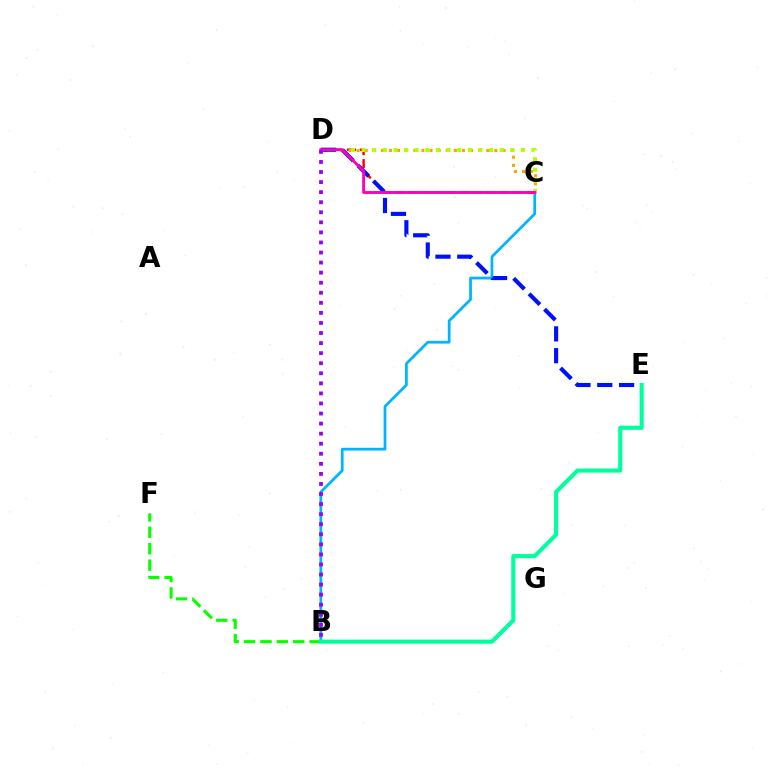{('B', 'C'): [{'color': '#00b5ff', 'line_style': 'solid', 'thickness': 1.98}], ('C', 'D'): [{'color': '#ff0000', 'line_style': 'dashed', 'thickness': 1.77}, {'color': '#ffa500', 'line_style': 'dotted', 'thickness': 2.2}, {'color': '#b3ff00', 'line_style': 'dotted', 'thickness': 2.89}, {'color': '#ff00bd', 'line_style': 'solid', 'thickness': 2.08}], ('D', 'E'): [{'color': '#0010ff', 'line_style': 'dashed', 'thickness': 2.96}], ('B', 'F'): [{'color': '#08ff00', 'line_style': 'dashed', 'thickness': 2.23}], ('B', 'E'): [{'color': '#00ff9d', 'line_style': 'solid', 'thickness': 2.95}], ('B', 'D'): [{'color': '#9b00ff', 'line_style': 'dotted', 'thickness': 2.73}]}